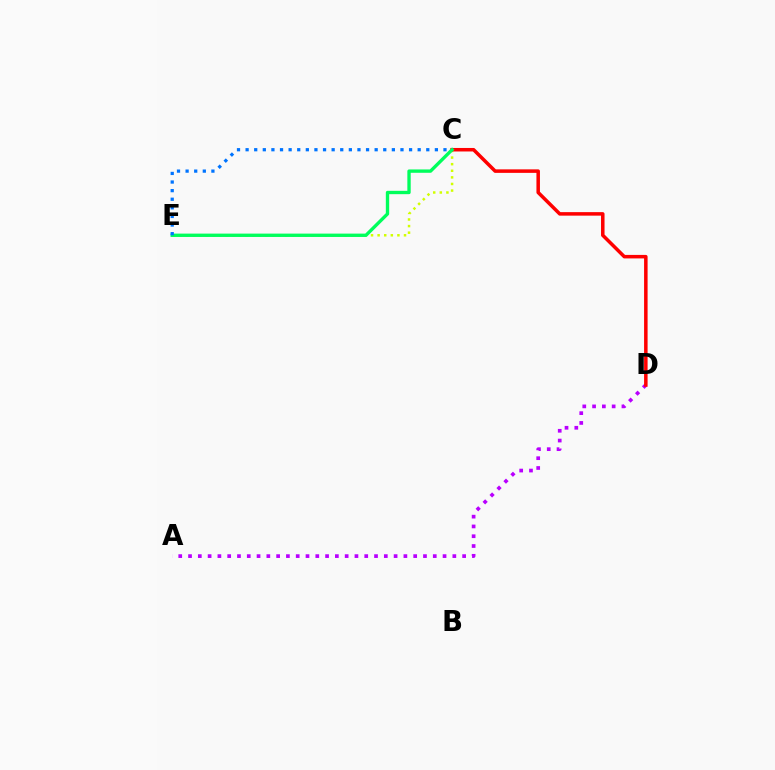{('A', 'D'): [{'color': '#b900ff', 'line_style': 'dotted', 'thickness': 2.66}], ('C', 'E'): [{'color': '#d1ff00', 'line_style': 'dotted', 'thickness': 1.79}, {'color': '#00ff5c', 'line_style': 'solid', 'thickness': 2.41}, {'color': '#0074ff', 'line_style': 'dotted', 'thickness': 2.34}], ('C', 'D'): [{'color': '#ff0000', 'line_style': 'solid', 'thickness': 2.53}]}